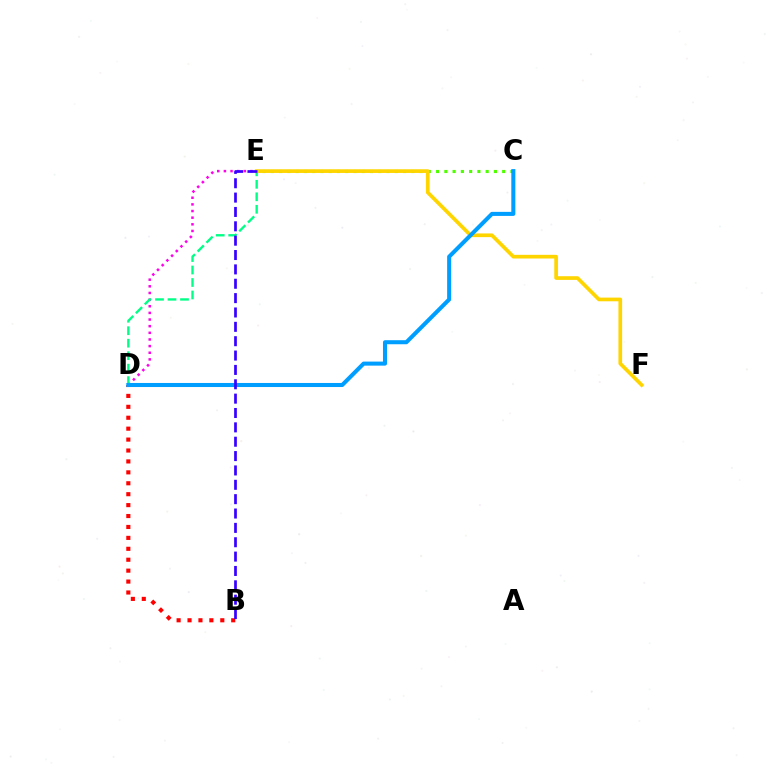{('D', 'E'): [{'color': '#ff00ed', 'line_style': 'dotted', 'thickness': 1.8}, {'color': '#00ff86', 'line_style': 'dashed', 'thickness': 1.7}], ('C', 'E'): [{'color': '#4fff00', 'line_style': 'dotted', 'thickness': 2.24}], ('E', 'F'): [{'color': '#ffd500', 'line_style': 'solid', 'thickness': 2.65}], ('B', 'D'): [{'color': '#ff0000', 'line_style': 'dotted', 'thickness': 2.97}], ('C', 'D'): [{'color': '#009eff', 'line_style': 'solid', 'thickness': 2.91}], ('B', 'E'): [{'color': '#3700ff', 'line_style': 'dashed', 'thickness': 1.95}]}